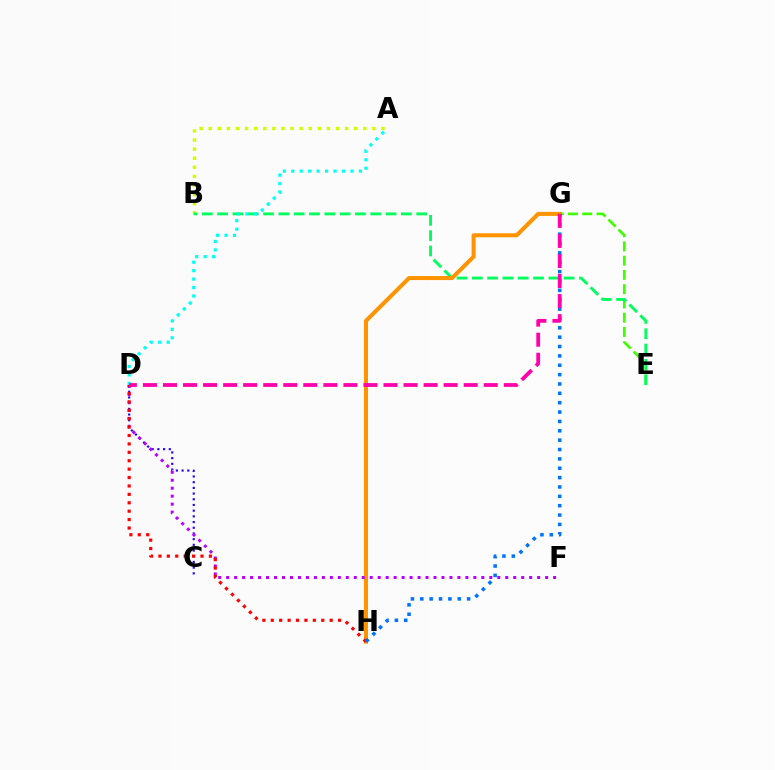{('A', 'B'): [{'color': '#d1ff00', 'line_style': 'dotted', 'thickness': 2.47}], ('C', 'D'): [{'color': '#2500ff', 'line_style': 'dotted', 'thickness': 1.55}], ('E', 'G'): [{'color': '#3dff00', 'line_style': 'dashed', 'thickness': 1.94}], ('B', 'E'): [{'color': '#00ff5c', 'line_style': 'dashed', 'thickness': 2.08}], ('G', 'H'): [{'color': '#ff9400', 'line_style': 'solid', 'thickness': 2.91}, {'color': '#0074ff', 'line_style': 'dotted', 'thickness': 2.54}], ('D', 'F'): [{'color': '#b900ff', 'line_style': 'dotted', 'thickness': 2.17}], ('A', 'D'): [{'color': '#00fff6', 'line_style': 'dotted', 'thickness': 2.3}], ('D', 'H'): [{'color': '#ff0000', 'line_style': 'dotted', 'thickness': 2.28}], ('D', 'G'): [{'color': '#ff00ac', 'line_style': 'dashed', 'thickness': 2.72}]}